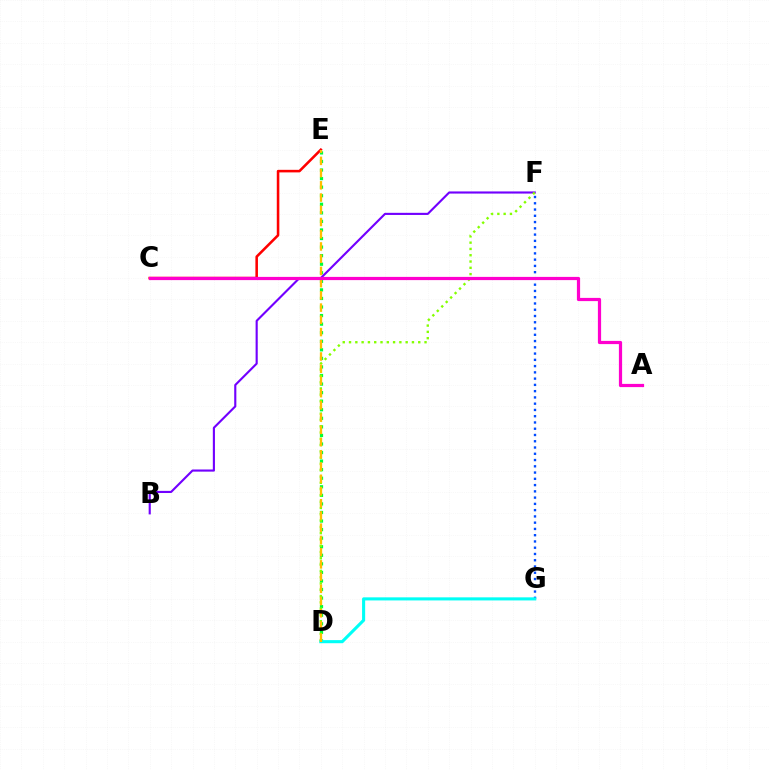{('D', 'E'): [{'color': '#00ff39', 'line_style': 'dotted', 'thickness': 2.33}, {'color': '#ffbd00', 'line_style': 'dashed', 'thickness': 1.66}], ('F', 'G'): [{'color': '#004bff', 'line_style': 'dotted', 'thickness': 1.7}], ('C', 'E'): [{'color': '#ff0000', 'line_style': 'solid', 'thickness': 1.85}], ('B', 'F'): [{'color': '#7200ff', 'line_style': 'solid', 'thickness': 1.53}], ('D', 'G'): [{'color': '#00fff6', 'line_style': 'solid', 'thickness': 2.22}], ('D', 'F'): [{'color': '#84ff00', 'line_style': 'dotted', 'thickness': 1.71}], ('A', 'C'): [{'color': '#ff00cf', 'line_style': 'solid', 'thickness': 2.31}]}